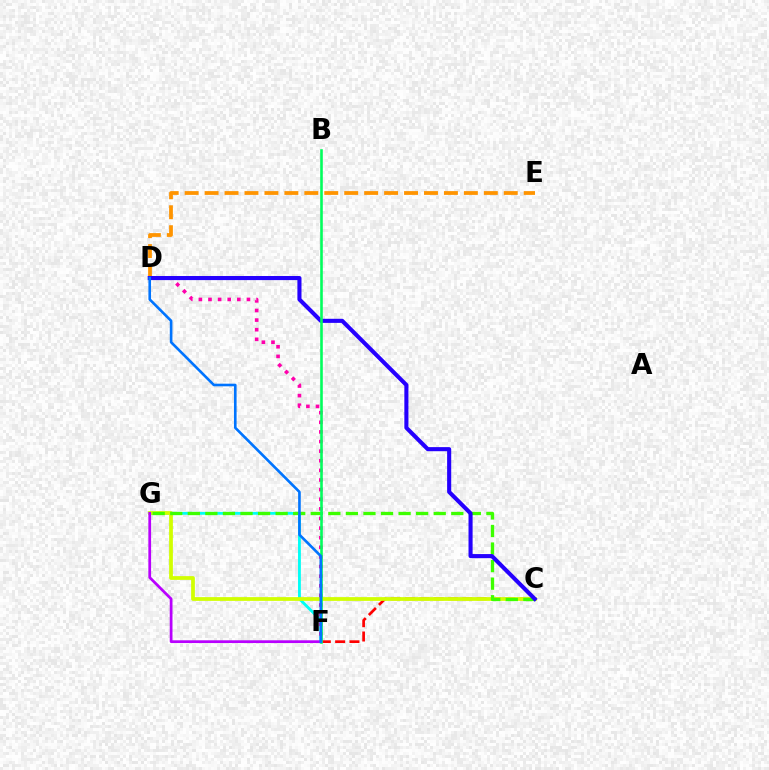{('F', 'G'): [{'color': '#00fff6', 'line_style': 'solid', 'thickness': 2.04}, {'color': '#b900ff', 'line_style': 'solid', 'thickness': 1.98}], ('C', 'F'): [{'color': '#ff0000', 'line_style': 'dashed', 'thickness': 1.94}], ('C', 'G'): [{'color': '#d1ff00', 'line_style': 'solid', 'thickness': 2.7}, {'color': '#3dff00', 'line_style': 'dashed', 'thickness': 2.39}], ('D', 'E'): [{'color': '#ff9400', 'line_style': 'dashed', 'thickness': 2.71}], ('D', 'F'): [{'color': '#ff00ac', 'line_style': 'dotted', 'thickness': 2.61}, {'color': '#0074ff', 'line_style': 'solid', 'thickness': 1.89}], ('C', 'D'): [{'color': '#2500ff', 'line_style': 'solid', 'thickness': 2.94}], ('B', 'F'): [{'color': '#00ff5c', 'line_style': 'solid', 'thickness': 1.87}]}